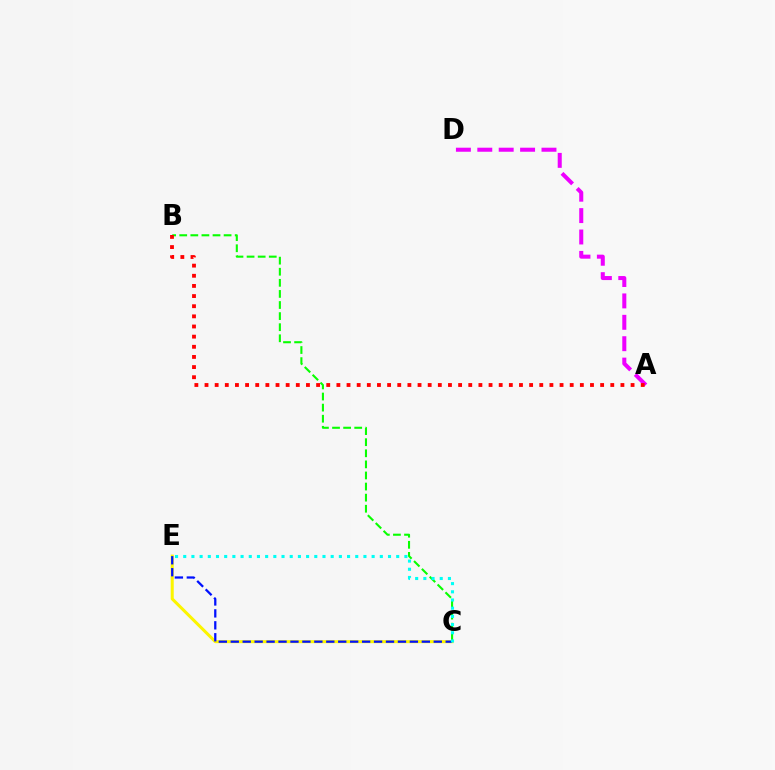{('C', 'E'): [{'color': '#fcf500', 'line_style': 'solid', 'thickness': 2.18}, {'color': '#0010ff', 'line_style': 'dashed', 'thickness': 1.62}, {'color': '#00fff6', 'line_style': 'dotted', 'thickness': 2.23}], ('A', 'D'): [{'color': '#ee00ff', 'line_style': 'dashed', 'thickness': 2.91}], ('B', 'C'): [{'color': '#08ff00', 'line_style': 'dashed', 'thickness': 1.51}], ('A', 'B'): [{'color': '#ff0000', 'line_style': 'dotted', 'thickness': 2.76}]}